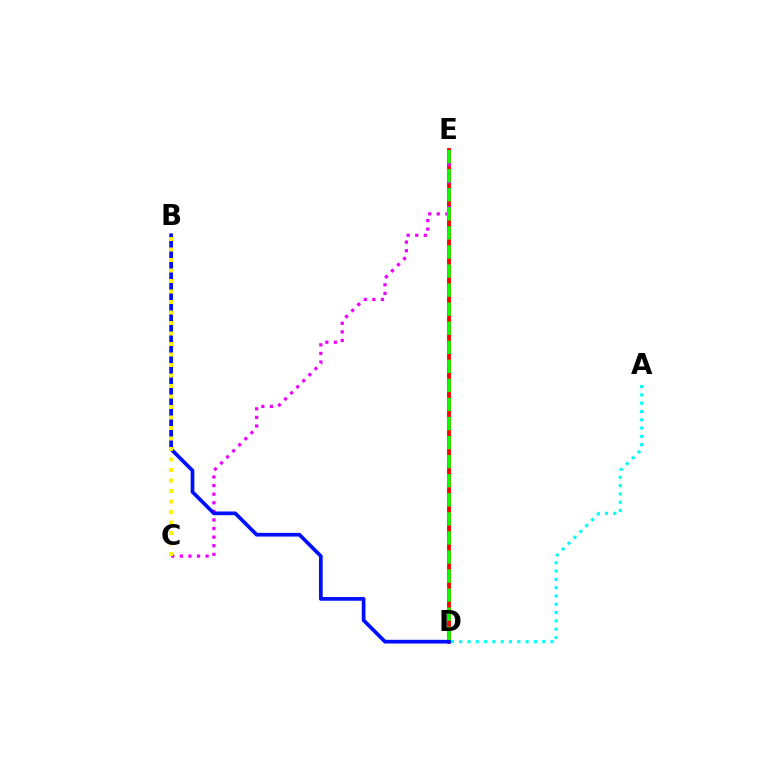{('D', 'E'): [{'color': '#ff0000', 'line_style': 'solid', 'thickness': 2.78}, {'color': '#08ff00', 'line_style': 'dashed', 'thickness': 2.59}], ('C', 'E'): [{'color': '#ee00ff', 'line_style': 'dotted', 'thickness': 2.33}], ('B', 'D'): [{'color': '#0010ff', 'line_style': 'solid', 'thickness': 2.68}], ('A', 'D'): [{'color': '#00fff6', 'line_style': 'dotted', 'thickness': 2.26}], ('B', 'C'): [{'color': '#fcf500', 'line_style': 'dotted', 'thickness': 2.85}]}